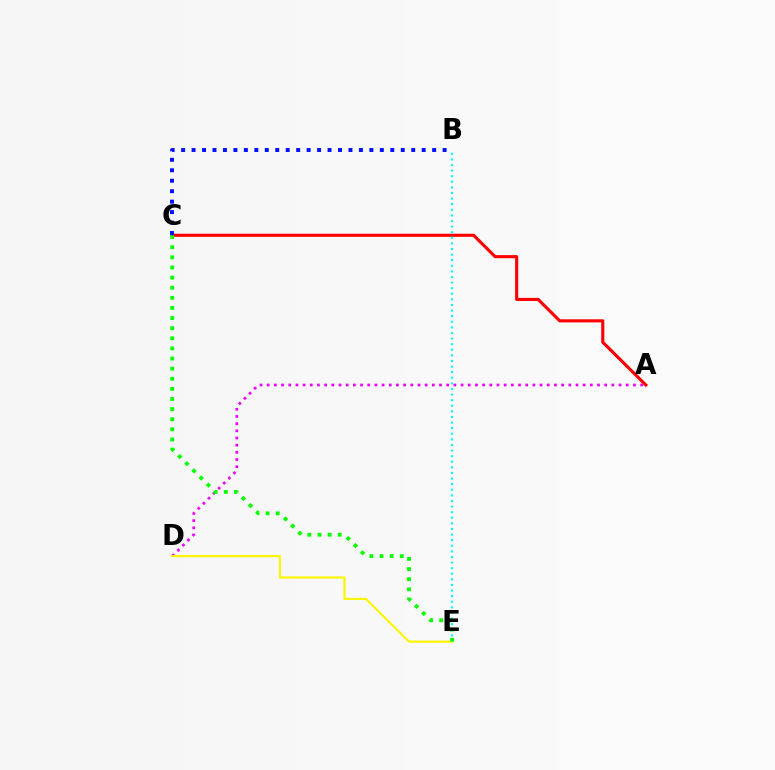{('A', 'D'): [{'color': '#ee00ff', 'line_style': 'dotted', 'thickness': 1.95}], ('A', 'C'): [{'color': '#ff0000', 'line_style': 'solid', 'thickness': 2.24}], ('B', 'E'): [{'color': '#00fff6', 'line_style': 'dotted', 'thickness': 1.52}], ('D', 'E'): [{'color': '#fcf500', 'line_style': 'solid', 'thickness': 1.55}], ('B', 'C'): [{'color': '#0010ff', 'line_style': 'dotted', 'thickness': 2.84}], ('C', 'E'): [{'color': '#08ff00', 'line_style': 'dotted', 'thickness': 2.75}]}